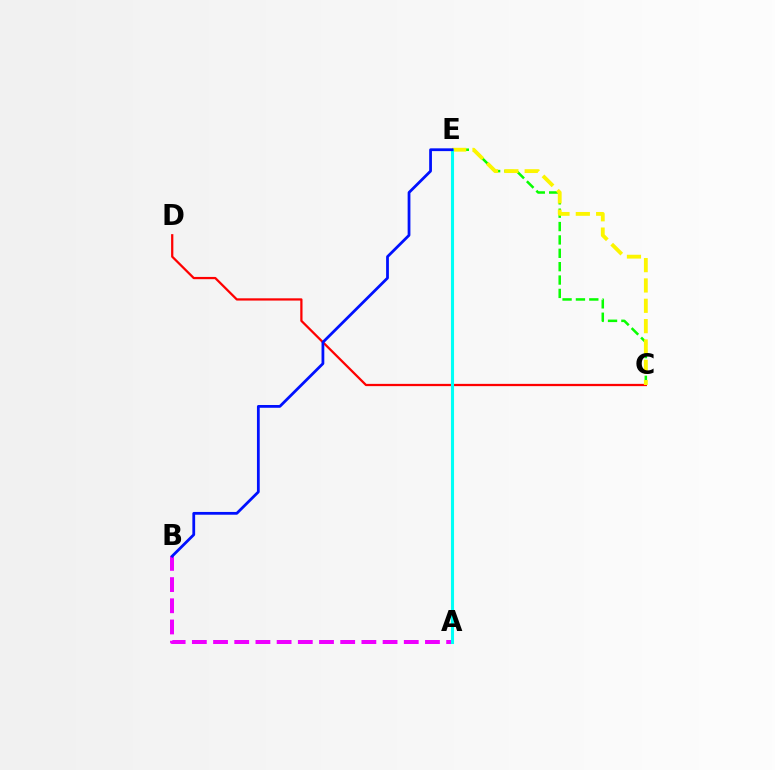{('C', 'D'): [{'color': '#ff0000', 'line_style': 'solid', 'thickness': 1.62}], ('C', 'E'): [{'color': '#08ff00', 'line_style': 'dashed', 'thickness': 1.82}, {'color': '#fcf500', 'line_style': 'dashed', 'thickness': 2.76}], ('A', 'B'): [{'color': '#ee00ff', 'line_style': 'dashed', 'thickness': 2.88}], ('A', 'E'): [{'color': '#00fff6', 'line_style': 'solid', 'thickness': 2.22}], ('B', 'E'): [{'color': '#0010ff', 'line_style': 'solid', 'thickness': 2.0}]}